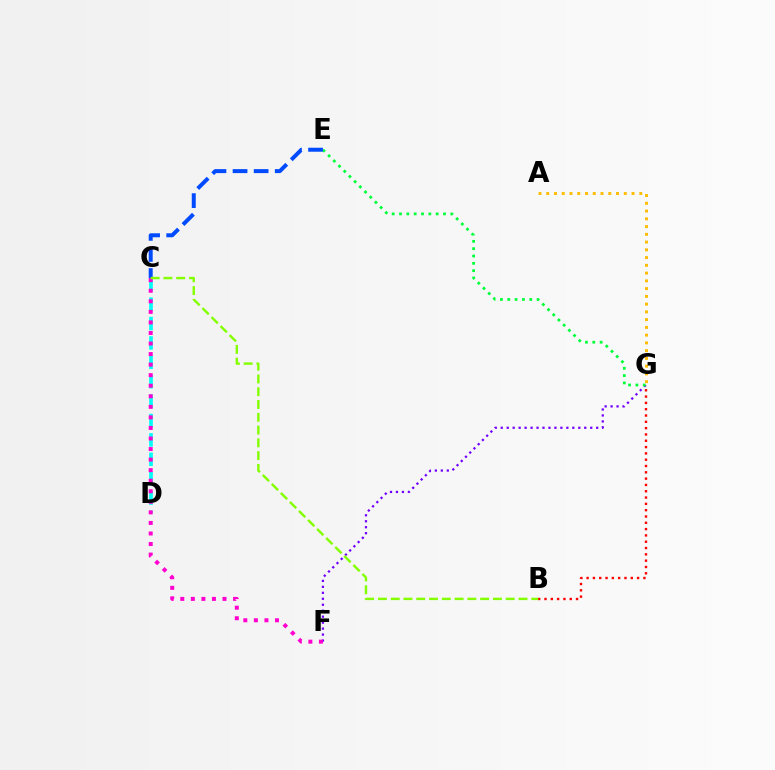{('C', 'D'): [{'color': '#00fff6', 'line_style': 'dashed', 'thickness': 2.63}], ('F', 'G'): [{'color': '#7200ff', 'line_style': 'dotted', 'thickness': 1.62}], ('B', 'G'): [{'color': '#ff0000', 'line_style': 'dotted', 'thickness': 1.71}], ('A', 'G'): [{'color': '#ffbd00', 'line_style': 'dotted', 'thickness': 2.11}], ('C', 'F'): [{'color': '#ff00cf', 'line_style': 'dotted', 'thickness': 2.87}], ('E', 'G'): [{'color': '#00ff39', 'line_style': 'dotted', 'thickness': 1.99}], ('C', 'E'): [{'color': '#004bff', 'line_style': 'dashed', 'thickness': 2.86}], ('B', 'C'): [{'color': '#84ff00', 'line_style': 'dashed', 'thickness': 1.74}]}